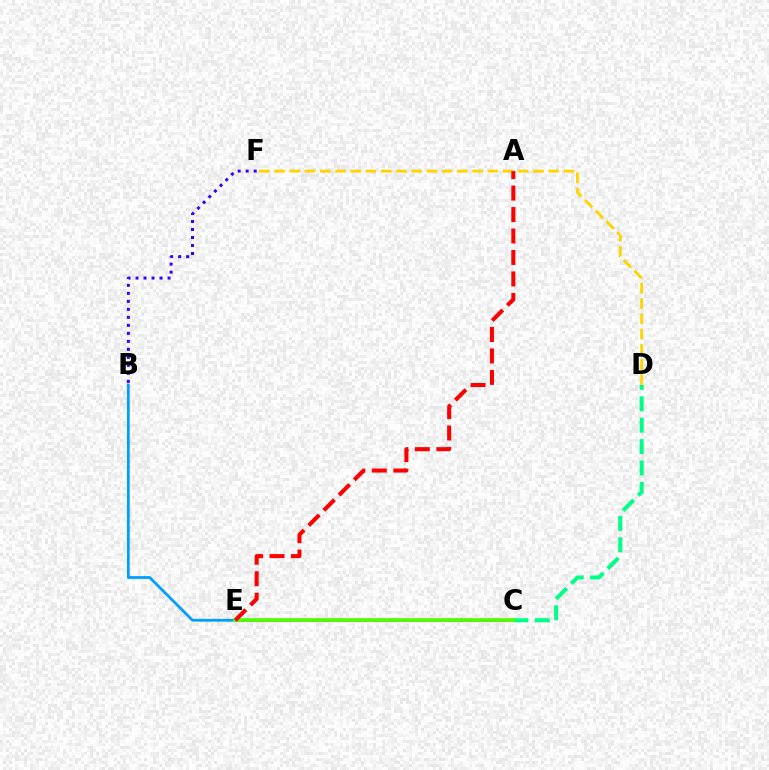{('C', 'E'): [{'color': '#ff00ed', 'line_style': 'solid', 'thickness': 1.81}, {'color': '#4fff00', 'line_style': 'solid', 'thickness': 2.69}], ('C', 'D'): [{'color': '#00ff86', 'line_style': 'dashed', 'thickness': 2.91}], ('B', 'E'): [{'color': '#009eff', 'line_style': 'solid', 'thickness': 1.99}], ('D', 'F'): [{'color': '#ffd500', 'line_style': 'dashed', 'thickness': 2.07}], ('A', 'E'): [{'color': '#ff0000', 'line_style': 'dashed', 'thickness': 2.92}], ('B', 'F'): [{'color': '#3700ff', 'line_style': 'dotted', 'thickness': 2.17}]}